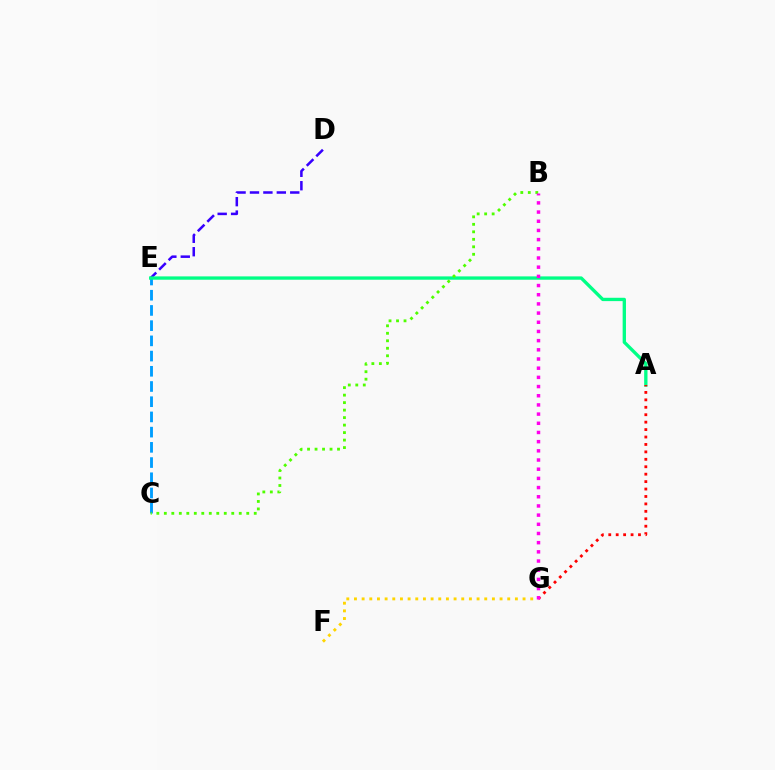{('C', 'E'): [{'color': '#009eff', 'line_style': 'dashed', 'thickness': 2.07}], ('D', 'E'): [{'color': '#3700ff', 'line_style': 'dashed', 'thickness': 1.82}], ('A', 'E'): [{'color': '#00ff86', 'line_style': 'solid', 'thickness': 2.4}], ('F', 'G'): [{'color': '#ffd500', 'line_style': 'dotted', 'thickness': 2.08}], ('A', 'G'): [{'color': '#ff0000', 'line_style': 'dotted', 'thickness': 2.02}], ('B', 'C'): [{'color': '#4fff00', 'line_style': 'dotted', 'thickness': 2.04}], ('B', 'G'): [{'color': '#ff00ed', 'line_style': 'dotted', 'thickness': 2.5}]}